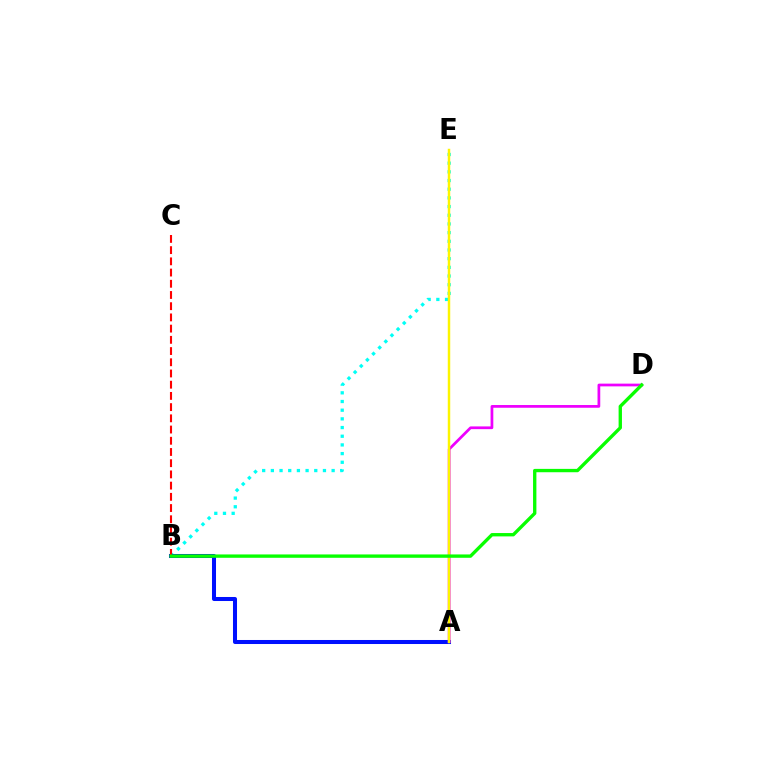{('B', 'E'): [{'color': '#00fff6', 'line_style': 'dotted', 'thickness': 2.36}], ('A', 'B'): [{'color': '#0010ff', 'line_style': 'solid', 'thickness': 2.9}], ('A', 'D'): [{'color': '#ee00ff', 'line_style': 'solid', 'thickness': 1.97}], ('A', 'E'): [{'color': '#fcf500', 'line_style': 'solid', 'thickness': 1.77}], ('B', 'C'): [{'color': '#ff0000', 'line_style': 'dashed', 'thickness': 1.52}], ('B', 'D'): [{'color': '#08ff00', 'line_style': 'solid', 'thickness': 2.41}]}